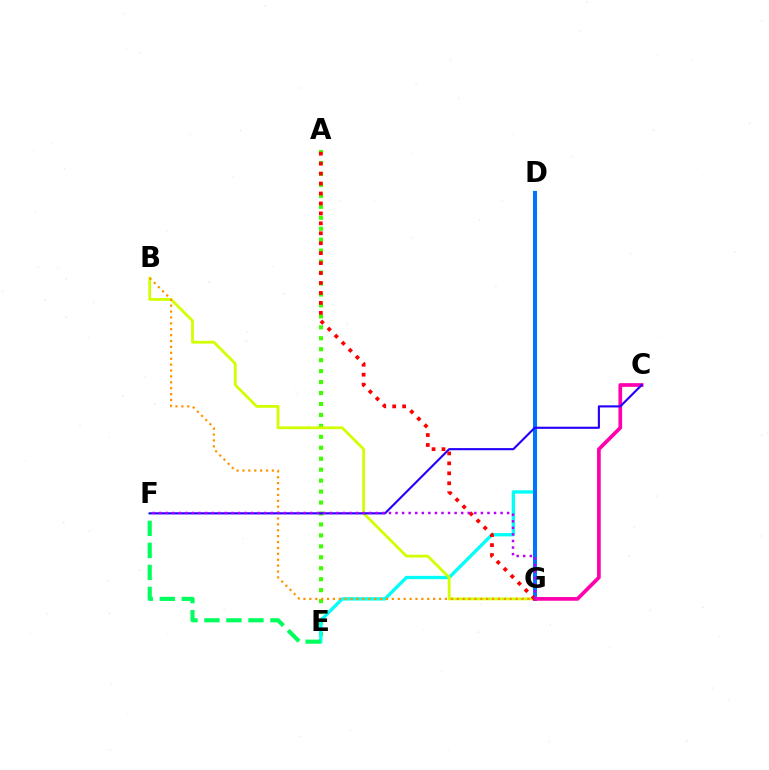{('A', 'E'): [{'color': '#3dff00', 'line_style': 'dotted', 'thickness': 2.98}], ('D', 'E'): [{'color': '#00fff6', 'line_style': 'solid', 'thickness': 2.39}], ('B', 'G'): [{'color': '#d1ff00', 'line_style': 'solid', 'thickness': 2.0}, {'color': '#ff9400', 'line_style': 'dotted', 'thickness': 1.6}], ('D', 'G'): [{'color': '#0074ff', 'line_style': 'solid', 'thickness': 2.91}], ('E', 'F'): [{'color': '#00ff5c', 'line_style': 'dashed', 'thickness': 2.99}], ('C', 'G'): [{'color': '#ff00ac', 'line_style': 'solid', 'thickness': 2.66}], ('C', 'F'): [{'color': '#2500ff', 'line_style': 'solid', 'thickness': 1.54}], ('A', 'G'): [{'color': '#ff0000', 'line_style': 'dotted', 'thickness': 2.7}], ('F', 'G'): [{'color': '#b900ff', 'line_style': 'dotted', 'thickness': 1.78}]}